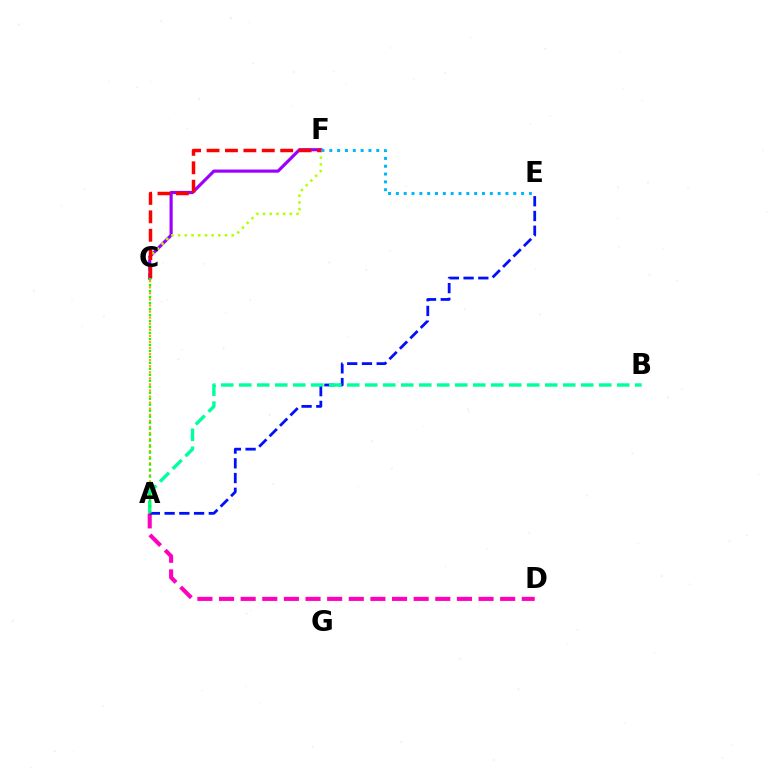{('C', 'F'): [{'color': '#9b00ff', 'line_style': 'solid', 'thickness': 2.27}, {'color': '#b3ff00', 'line_style': 'dotted', 'thickness': 1.82}, {'color': '#ff0000', 'line_style': 'dashed', 'thickness': 2.5}], ('A', 'C'): [{'color': '#ffa500', 'line_style': 'dotted', 'thickness': 1.65}, {'color': '#08ff00', 'line_style': 'dotted', 'thickness': 1.63}], ('A', 'D'): [{'color': '#ff00bd', 'line_style': 'dashed', 'thickness': 2.94}], ('A', 'E'): [{'color': '#0010ff', 'line_style': 'dashed', 'thickness': 2.0}], ('E', 'F'): [{'color': '#00b5ff', 'line_style': 'dotted', 'thickness': 2.13}], ('A', 'B'): [{'color': '#00ff9d', 'line_style': 'dashed', 'thickness': 2.45}]}